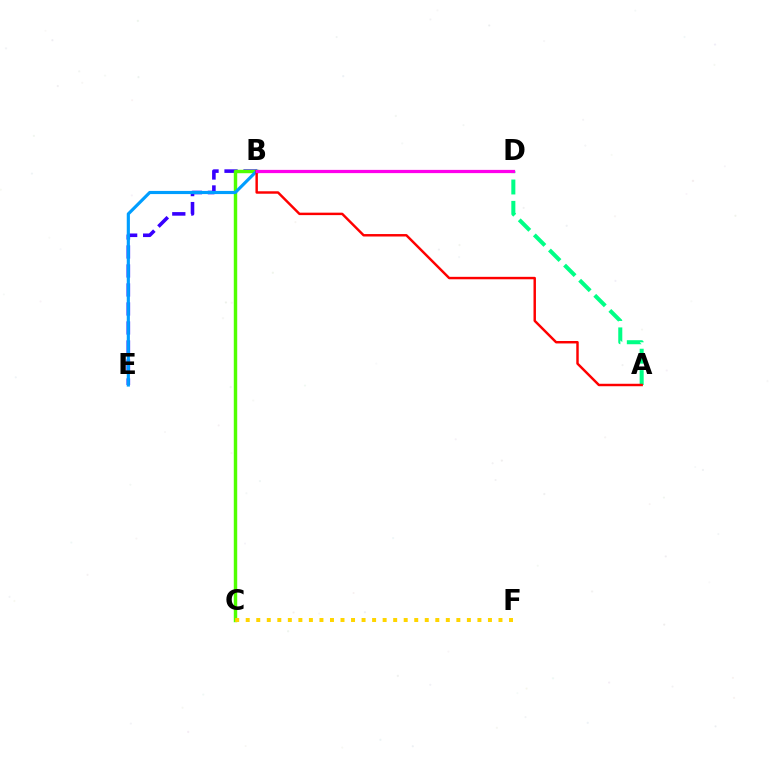{('B', 'E'): [{'color': '#3700ff', 'line_style': 'dashed', 'thickness': 2.58}, {'color': '#009eff', 'line_style': 'solid', 'thickness': 2.27}], ('B', 'C'): [{'color': '#4fff00', 'line_style': 'solid', 'thickness': 2.47}], ('A', 'D'): [{'color': '#00ff86', 'line_style': 'dashed', 'thickness': 2.9}], ('A', 'B'): [{'color': '#ff0000', 'line_style': 'solid', 'thickness': 1.76}], ('C', 'F'): [{'color': '#ffd500', 'line_style': 'dotted', 'thickness': 2.86}], ('B', 'D'): [{'color': '#ff00ed', 'line_style': 'solid', 'thickness': 2.33}]}